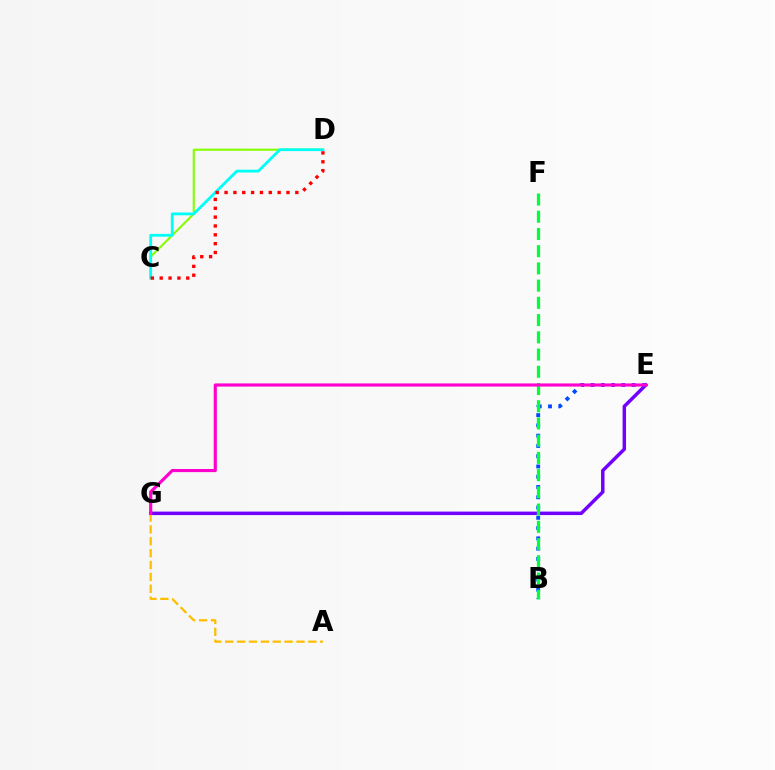{('E', 'G'): [{'color': '#7200ff', 'line_style': 'solid', 'thickness': 2.5}, {'color': '#ff00cf', 'line_style': 'solid', 'thickness': 2.26}], ('C', 'D'): [{'color': '#84ff00', 'line_style': 'solid', 'thickness': 1.52}, {'color': '#00fff6', 'line_style': 'solid', 'thickness': 2.01}, {'color': '#ff0000', 'line_style': 'dotted', 'thickness': 2.4}], ('B', 'E'): [{'color': '#004bff', 'line_style': 'dotted', 'thickness': 2.79}], ('A', 'G'): [{'color': '#ffbd00', 'line_style': 'dashed', 'thickness': 1.61}], ('B', 'F'): [{'color': '#00ff39', 'line_style': 'dashed', 'thickness': 2.34}]}